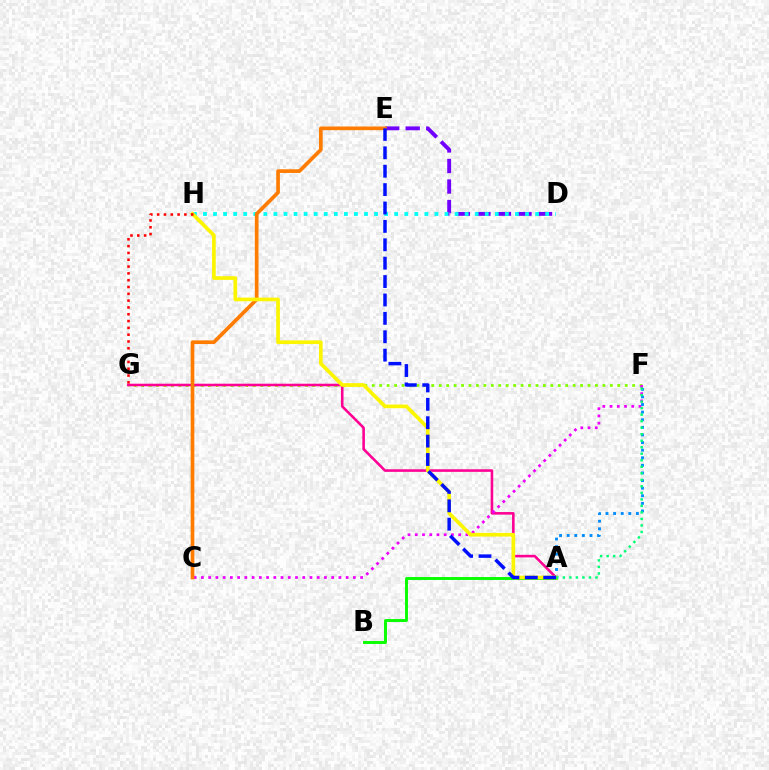{('F', 'G'): [{'color': '#84ff00', 'line_style': 'dotted', 'thickness': 2.02}], ('D', 'E'): [{'color': '#7200ff', 'line_style': 'dashed', 'thickness': 2.79}], ('A', 'G'): [{'color': '#ff0094', 'line_style': 'solid', 'thickness': 1.86}], ('A', 'B'): [{'color': '#08ff00', 'line_style': 'solid', 'thickness': 2.1}], ('D', 'H'): [{'color': '#00fff6', 'line_style': 'dotted', 'thickness': 2.73}], ('C', 'F'): [{'color': '#ee00ff', 'line_style': 'dotted', 'thickness': 1.97}], ('A', 'F'): [{'color': '#008cff', 'line_style': 'dotted', 'thickness': 2.07}, {'color': '#00ff74', 'line_style': 'dotted', 'thickness': 1.77}], ('C', 'E'): [{'color': '#ff7c00', 'line_style': 'solid', 'thickness': 2.65}], ('A', 'H'): [{'color': '#fcf500', 'line_style': 'solid', 'thickness': 2.65}], ('G', 'H'): [{'color': '#ff0000', 'line_style': 'dotted', 'thickness': 1.85}], ('A', 'E'): [{'color': '#0010ff', 'line_style': 'dashed', 'thickness': 2.5}]}